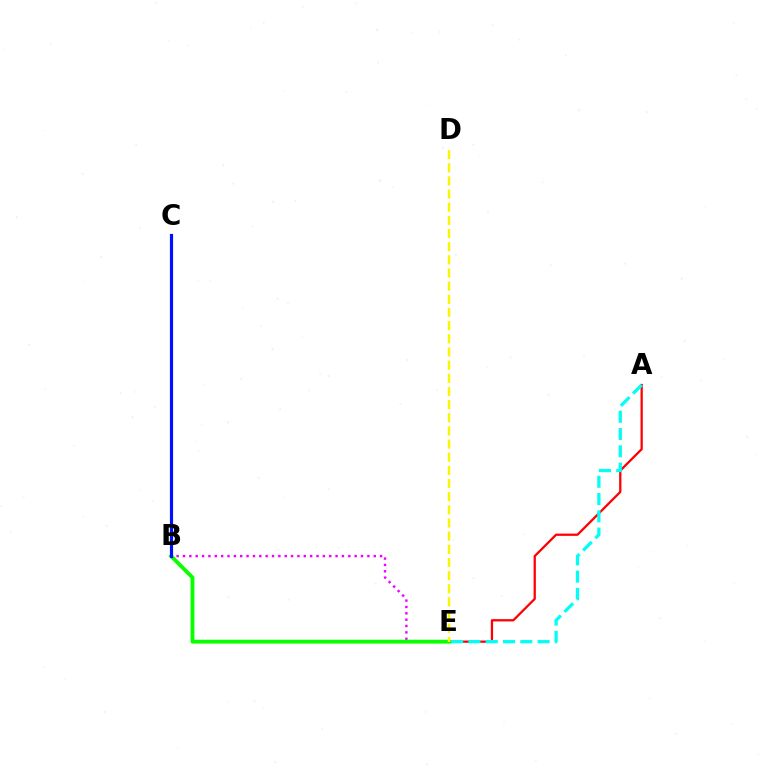{('A', 'E'): [{'color': '#ff0000', 'line_style': 'solid', 'thickness': 1.63}, {'color': '#00fff6', 'line_style': 'dashed', 'thickness': 2.35}], ('B', 'E'): [{'color': '#ee00ff', 'line_style': 'dotted', 'thickness': 1.73}, {'color': '#08ff00', 'line_style': 'solid', 'thickness': 2.76}], ('D', 'E'): [{'color': '#fcf500', 'line_style': 'dashed', 'thickness': 1.79}], ('B', 'C'): [{'color': '#0010ff', 'line_style': 'solid', 'thickness': 2.28}]}